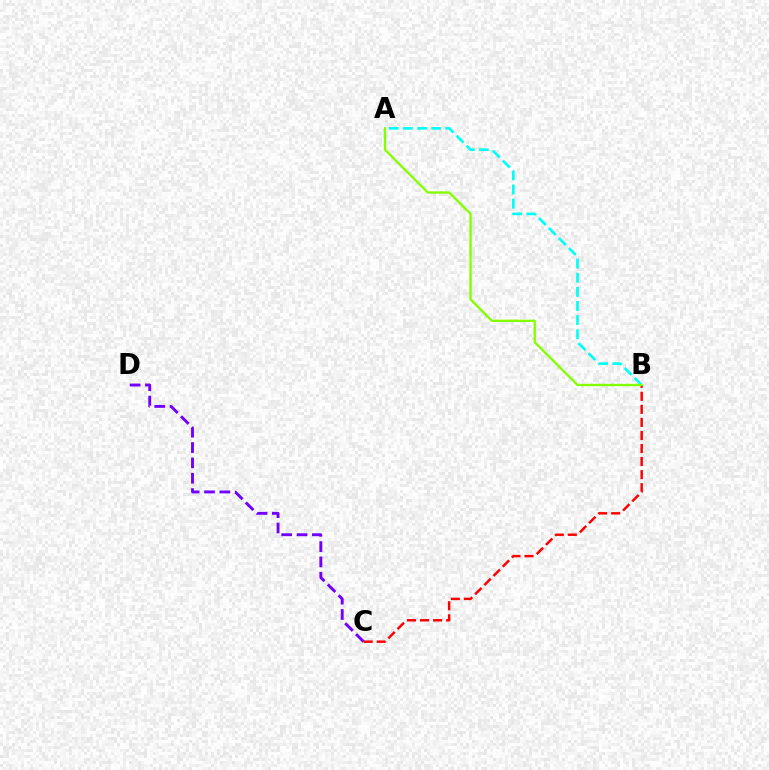{('C', 'D'): [{'color': '#7200ff', 'line_style': 'dashed', 'thickness': 2.08}], ('A', 'B'): [{'color': '#00fff6', 'line_style': 'dashed', 'thickness': 1.92}, {'color': '#84ff00', 'line_style': 'solid', 'thickness': 1.67}], ('B', 'C'): [{'color': '#ff0000', 'line_style': 'dashed', 'thickness': 1.77}]}